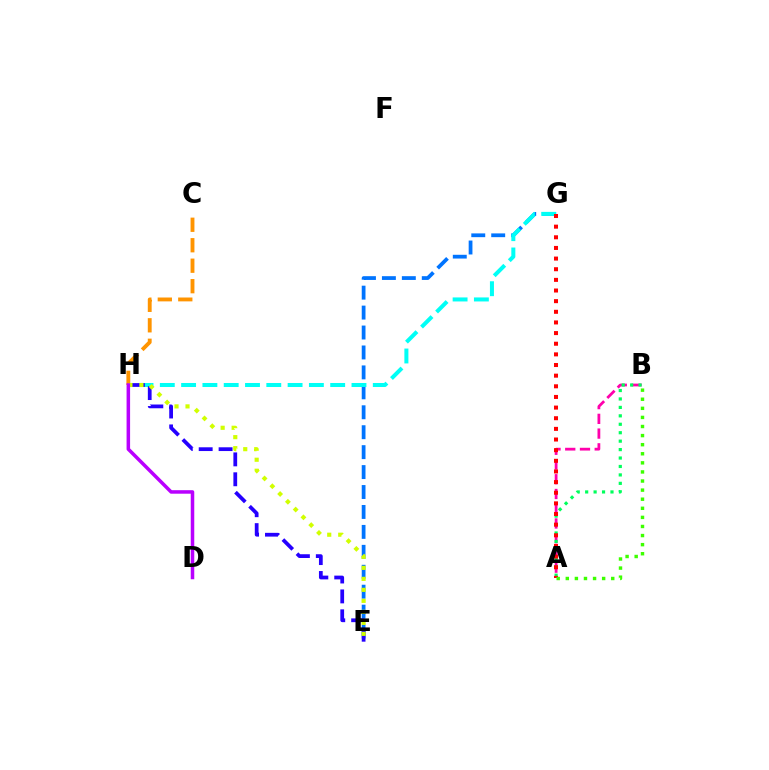{('A', 'B'): [{'color': '#ff00ac', 'line_style': 'dashed', 'thickness': 2.0}, {'color': '#00ff5c', 'line_style': 'dotted', 'thickness': 2.29}, {'color': '#3dff00', 'line_style': 'dotted', 'thickness': 2.47}], ('E', 'G'): [{'color': '#0074ff', 'line_style': 'dashed', 'thickness': 2.71}], ('G', 'H'): [{'color': '#00fff6', 'line_style': 'dashed', 'thickness': 2.89}], ('C', 'H'): [{'color': '#ff9400', 'line_style': 'dashed', 'thickness': 2.78}], ('E', 'H'): [{'color': '#2500ff', 'line_style': 'dashed', 'thickness': 2.7}, {'color': '#d1ff00', 'line_style': 'dotted', 'thickness': 2.99}], ('A', 'G'): [{'color': '#ff0000', 'line_style': 'dotted', 'thickness': 2.89}], ('D', 'H'): [{'color': '#b900ff', 'line_style': 'solid', 'thickness': 2.53}]}